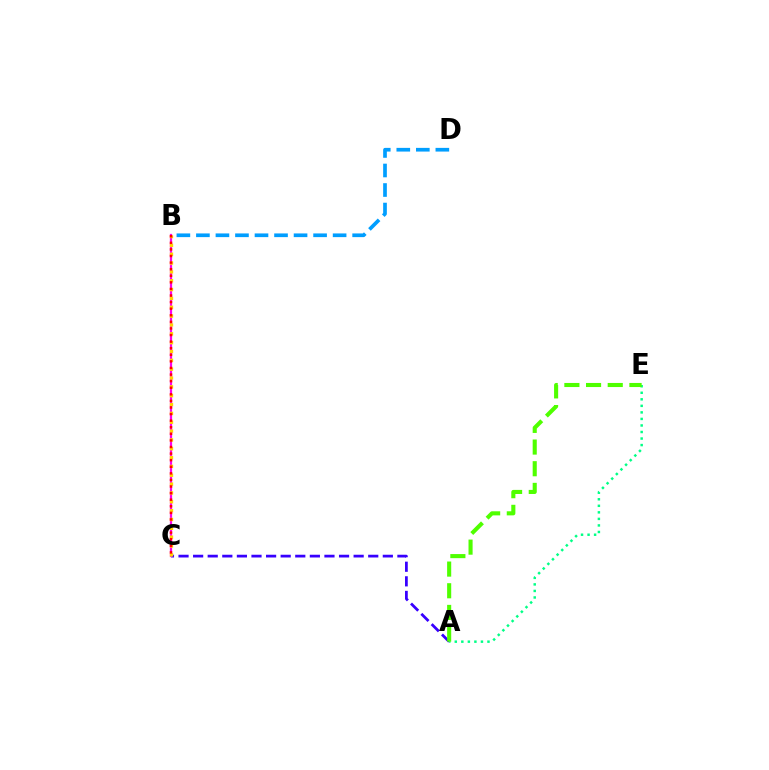{('B', 'D'): [{'color': '#009eff', 'line_style': 'dashed', 'thickness': 2.65}], ('A', 'C'): [{'color': '#3700ff', 'line_style': 'dashed', 'thickness': 1.98}], ('A', 'E'): [{'color': '#00ff86', 'line_style': 'dotted', 'thickness': 1.78}, {'color': '#4fff00', 'line_style': 'dashed', 'thickness': 2.94}], ('B', 'C'): [{'color': '#ff00ed', 'line_style': 'solid', 'thickness': 1.63}, {'color': '#ffd500', 'line_style': 'dotted', 'thickness': 2.4}, {'color': '#ff0000', 'line_style': 'dotted', 'thickness': 1.79}]}